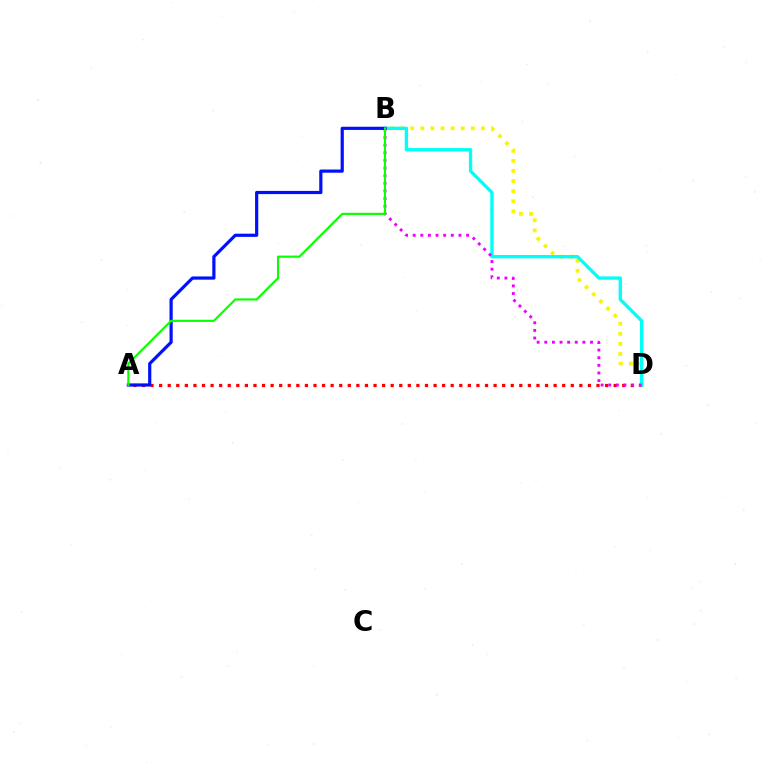{('B', 'D'): [{'color': '#fcf500', 'line_style': 'dotted', 'thickness': 2.74}, {'color': '#00fff6', 'line_style': 'solid', 'thickness': 2.4}, {'color': '#ee00ff', 'line_style': 'dotted', 'thickness': 2.07}], ('A', 'D'): [{'color': '#ff0000', 'line_style': 'dotted', 'thickness': 2.33}], ('A', 'B'): [{'color': '#0010ff', 'line_style': 'solid', 'thickness': 2.3}, {'color': '#08ff00', 'line_style': 'solid', 'thickness': 1.54}]}